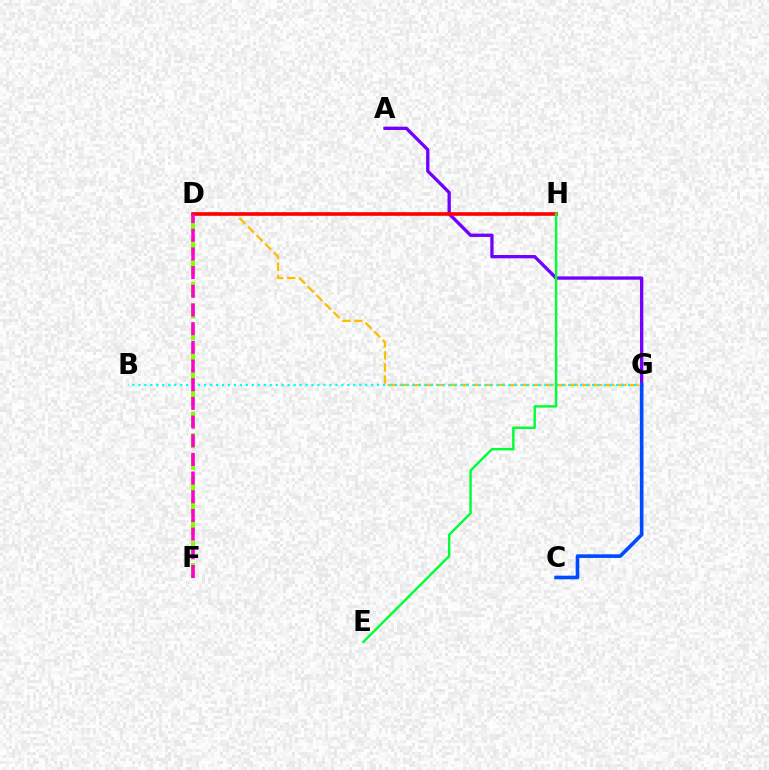{('A', 'G'): [{'color': '#7200ff', 'line_style': 'solid', 'thickness': 2.39}], ('D', 'G'): [{'color': '#ffbd00', 'line_style': 'dashed', 'thickness': 1.65}], ('D', 'H'): [{'color': '#ff0000', 'line_style': 'solid', 'thickness': 2.6}], ('B', 'G'): [{'color': '#00fff6', 'line_style': 'dotted', 'thickness': 1.62}], ('D', 'F'): [{'color': '#84ff00', 'line_style': 'dashed', 'thickness': 2.94}, {'color': '#ff00cf', 'line_style': 'dashed', 'thickness': 2.54}], ('E', 'H'): [{'color': '#00ff39', 'line_style': 'solid', 'thickness': 1.75}], ('C', 'G'): [{'color': '#004bff', 'line_style': 'solid', 'thickness': 2.61}]}